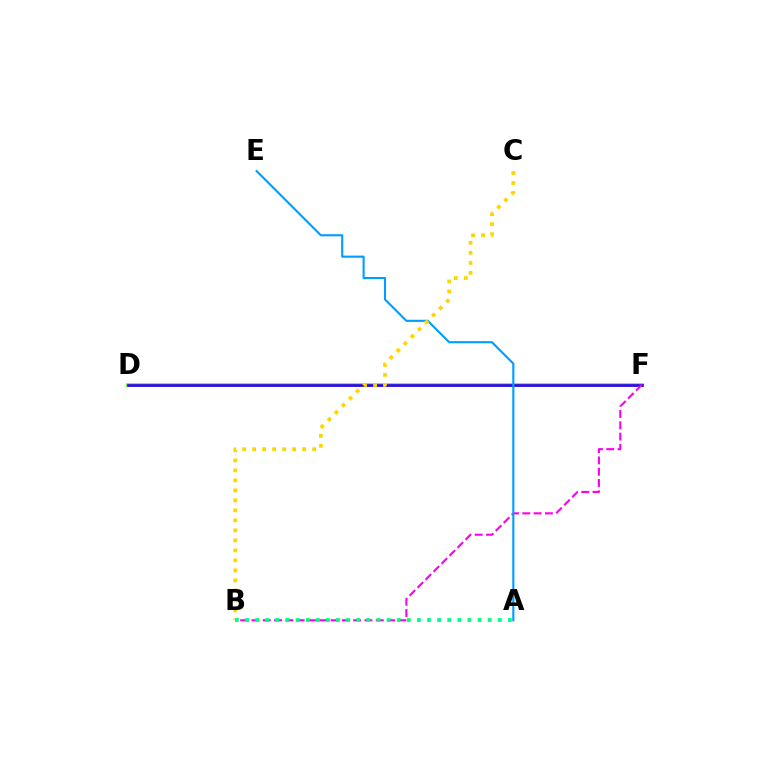{('D', 'F'): [{'color': '#ff0000', 'line_style': 'dotted', 'thickness': 1.81}, {'color': '#4fff00', 'line_style': 'solid', 'thickness': 2.61}, {'color': '#3700ff', 'line_style': 'solid', 'thickness': 1.95}], ('B', 'F'): [{'color': '#ff00ed', 'line_style': 'dashed', 'thickness': 1.54}], ('A', 'E'): [{'color': '#009eff', 'line_style': 'solid', 'thickness': 1.53}], ('B', 'C'): [{'color': '#ffd500', 'line_style': 'dotted', 'thickness': 2.72}], ('A', 'B'): [{'color': '#00ff86', 'line_style': 'dotted', 'thickness': 2.75}]}